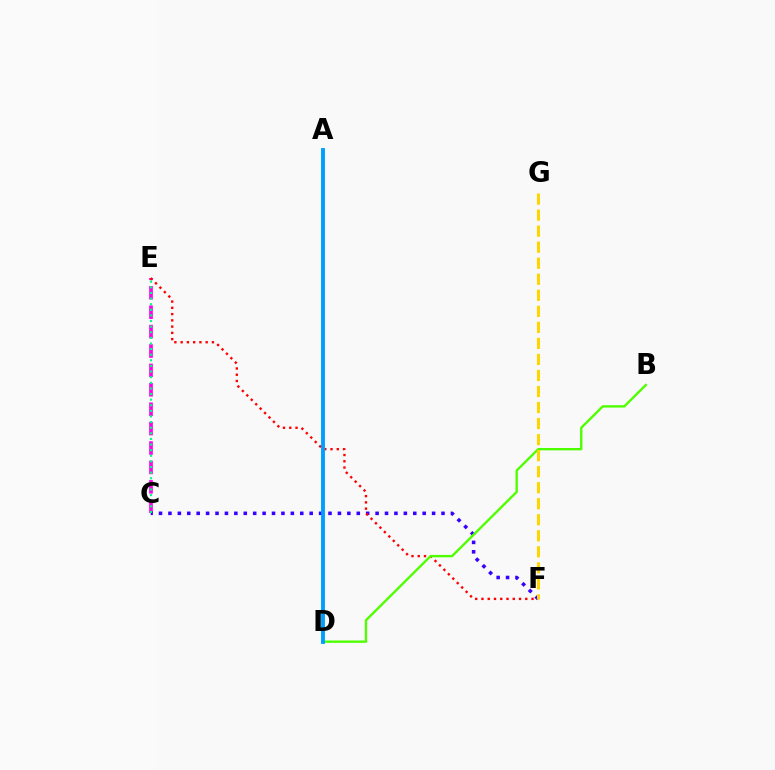{('C', 'E'): [{'color': '#ff00ed', 'line_style': 'dashed', 'thickness': 2.64}, {'color': '#00ff86', 'line_style': 'dotted', 'thickness': 1.53}], ('C', 'F'): [{'color': '#3700ff', 'line_style': 'dotted', 'thickness': 2.56}], ('E', 'F'): [{'color': '#ff0000', 'line_style': 'dotted', 'thickness': 1.7}], ('B', 'D'): [{'color': '#4fff00', 'line_style': 'solid', 'thickness': 1.7}], ('A', 'D'): [{'color': '#009eff', 'line_style': 'solid', 'thickness': 2.79}], ('F', 'G'): [{'color': '#ffd500', 'line_style': 'dashed', 'thickness': 2.18}]}